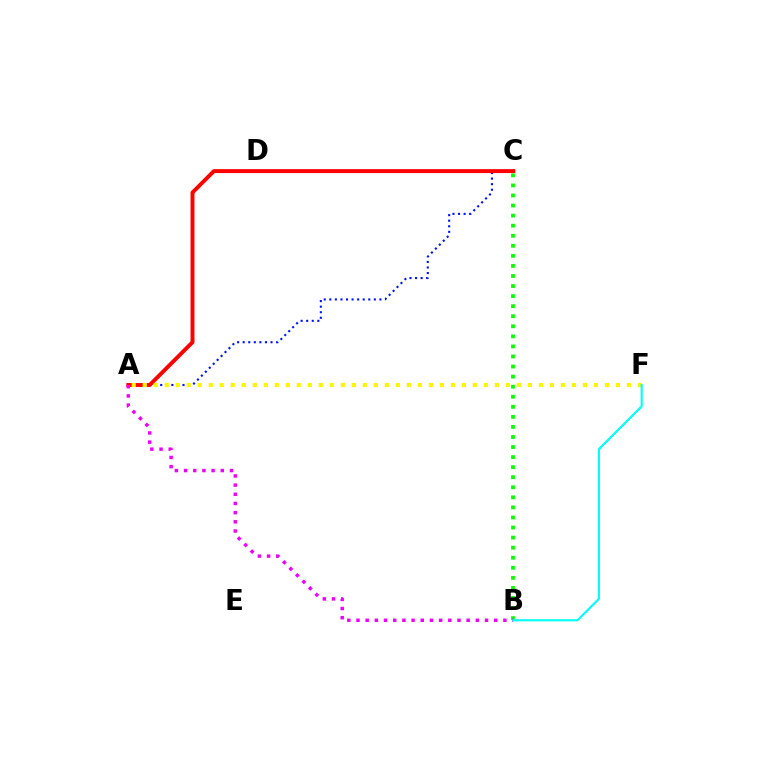{('A', 'C'): [{'color': '#0010ff', 'line_style': 'dotted', 'thickness': 1.51}, {'color': '#ff0000', 'line_style': 'solid', 'thickness': 2.83}], ('A', 'F'): [{'color': '#fcf500', 'line_style': 'dotted', 'thickness': 2.99}], ('B', 'C'): [{'color': '#08ff00', 'line_style': 'dotted', 'thickness': 2.73}], ('A', 'B'): [{'color': '#ee00ff', 'line_style': 'dotted', 'thickness': 2.49}], ('B', 'F'): [{'color': '#00fff6', 'line_style': 'solid', 'thickness': 1.53}]}